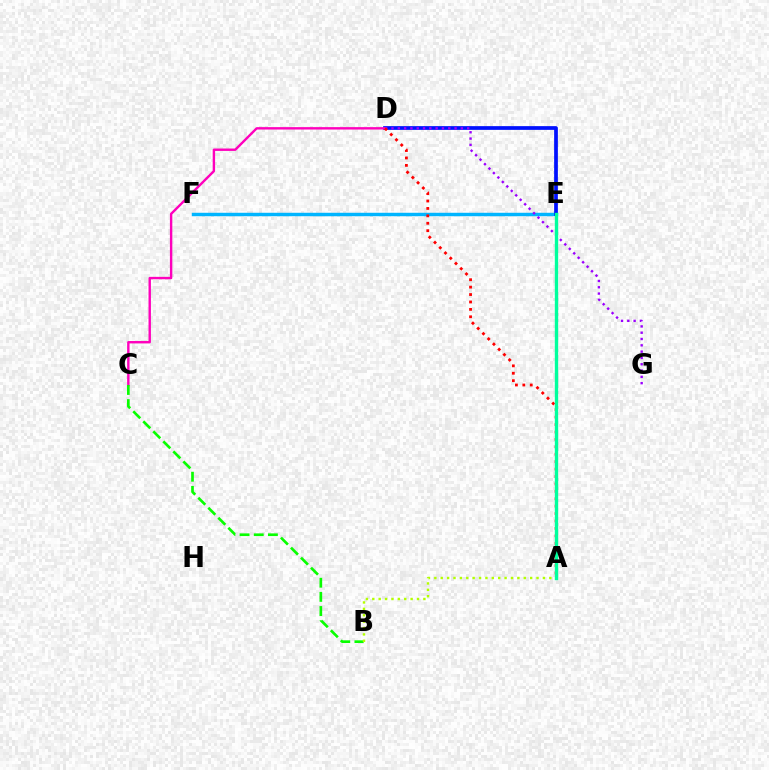{('E', 'F'): [{'color': '#00b5ff', 'line_style': 'solid', 'thickness': 2.48}], ('D', 'E'): [{'color': '#0010ff', 'line_style': 'solid', 'thickness': 2.69}], ('A', 'E'): [{'color': '#ffa500', 'line_style': 'dashed', 'thickness': 1.89}, {'color': '#00ff9d', 'line_style': 'solid', 'thickness': 2.43}], ('C', 'D'): [{'color': '#ff00bd', 'line_style': 'solid', 'thickness': 1.73}], ('D', 'G'): [{'color': '#9b00ff', 'line_style': 'dotted', 'thickness': 1.71}], ('A', 'D'): [{'color': '#ff0000', 'line_style': 'dotted', 'thickness': 2.02}], ('B', 'C'): [{'color': '#08ff00', 'line_style': 'dashed', 'thickness': 1.92}], ('A', 'B'): [{'color': '#b3ff00', 'line_style': 'dotted', 'thickness': 1.74}]}